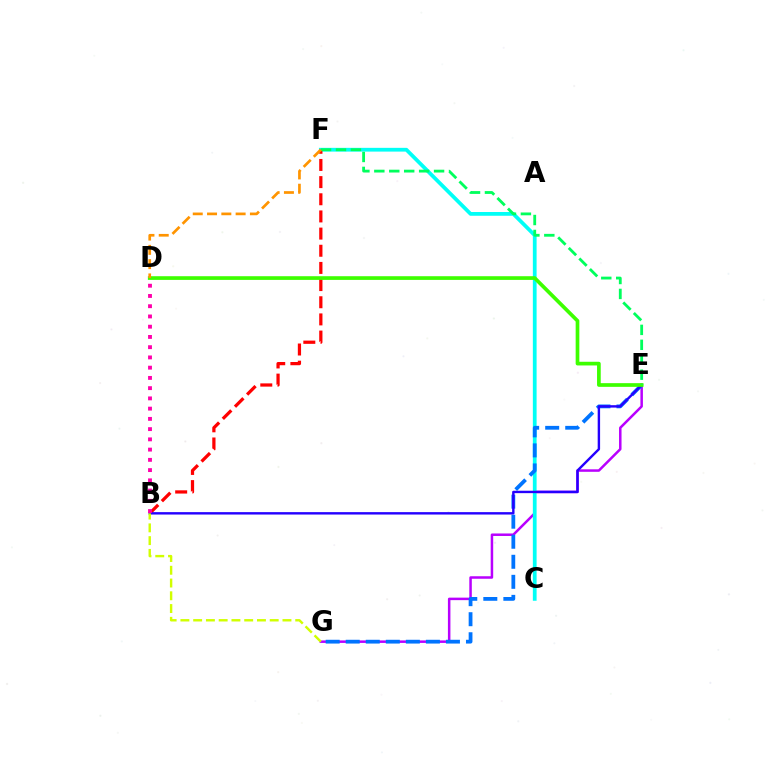{('E', 'G'): [{'color': '#b900ff', 'line_style': 'solid', 'thickness': 1.8}, {'color': '#0074ff', 'line_style': 'dashed', 'thickness': 2.72}], ('C', 'F'): [{'color': '#00fff6', 'line_style': 'solid', 'thickness': 2.71}], ('B', 'F'): [{'color': '#ff0000', 'line_style': 'dashed', 'thickness': 2.33}], ('B', 'E'): [{'color': '#2500ff', 'line_style': 'solid', 'thickness': 1.74}], ('D', 'E'): [{'color': '#3dff00', 'line_style': 'solid', 'thickness': 2.66}], ('B', 'G'): [{'color': '#d1ff00', 'line_style': 'dashed', 'thickness': 1.73}], ('E', 'F'): [{'color': '#00ff5c', 'line_style': 'dashed', 'thickness': 2.03}], ('D', 'F'): [{'color': '#ff9400', 'line_style': 'dashed', 'thickness': 1.94}], ('B', 'D'): [{'color': '#ff00ac', 'line_style': 'dotted', 'thickness': 2.78}]}